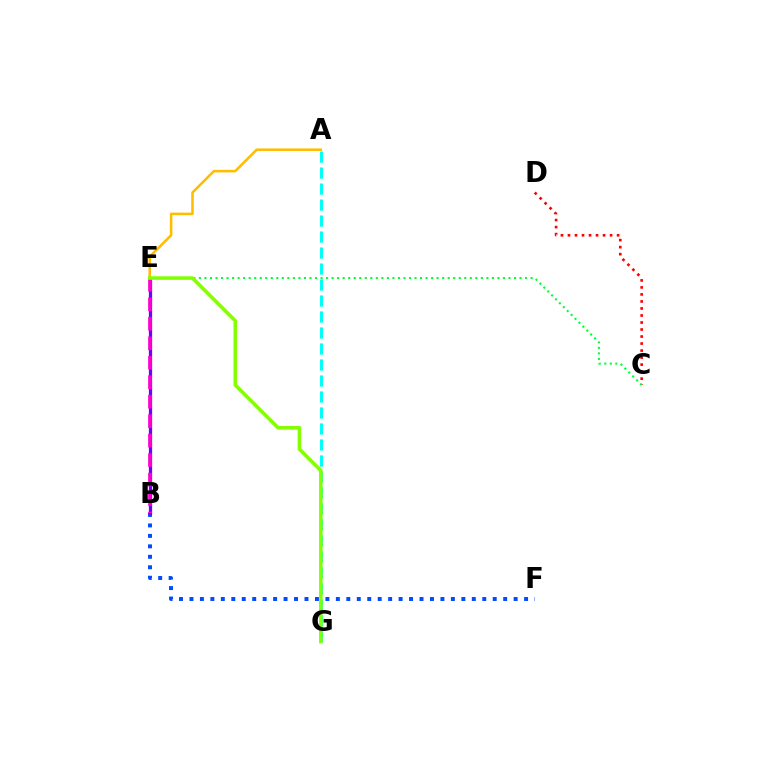{('A', 'G'): [{'color': '#00fff6', 'line_style': 'dashed', 'thickness': 2.17}], ('C', 'D'): [{'color': '#ff0000', 'line_style': 'dotted', 'thickness': 1.91}], ('B', 'F'): [{'color': '#004bff', 'line_style': 'dotted', 'thickness': 2.84}], ('B', 'E'): [{'color': '#7200ff', 'line_style': 'solid', 'thickness': 2.35}, {'color': '#ff00cf', 'line_style': 'dashed', 'thickness': 2.65}], ('A', 'E'): [{'color': '#ffbd00', 'line_style': 'solid', 'thickness': 1.84}], ('C', 'E'): [{'color': '#00ff39', 'line_style': 'dotted', 'thickness': 1.5}], ('E', 'G'): [{'color': '#84ff00', 'line_style': 'solid', 'thickness': 2.55}]}